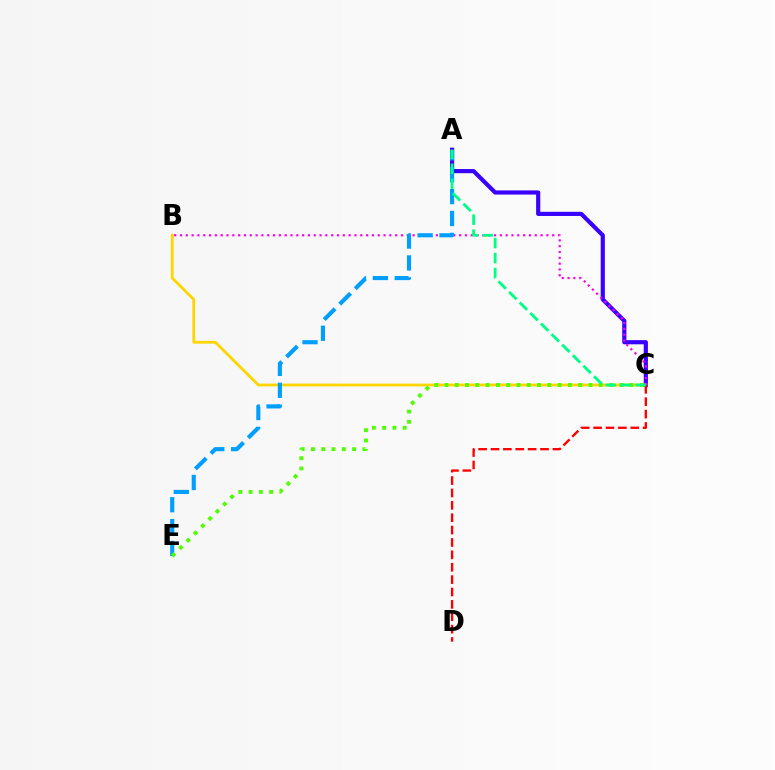{('A', 'C'): [{'color': '#3700ff', 'line_style': 'solid', 'thickness': 2.99}, {'color': '#00ff86', 'line_style': 'dashed', 'thickness': 2.03}], ('B', 'C'): [{'color': '#ffd500', 'line_style': 'solid', 'thickness': 2.01}, {'color': '#ff00ed', 'line_style': 'dotted', 'thickness': 1.58}], ('C', 'D'): [{'color': '#ff0000', 'line_style': 'dashed', 'thickness': 1.68}], ('A', 'E'): [{'color': '#009eff', 'line_style': 'dashed', 'thickness': 2.97}], ('C', 'E'): [{'color': '#4fff00', 'line_style': 'dotted', 'thickness': 2.79}]}